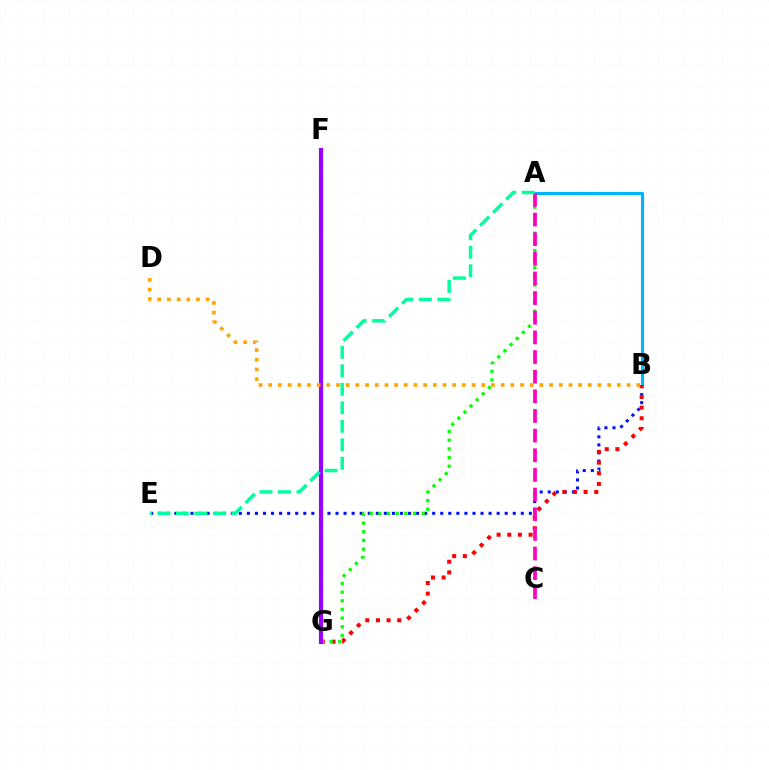{('B', 'E'): [{'color': '#0010ff', 'line_style': 'dotted', 'thickness': 2.19}], ('A', 'B'): [{'color': '#00b5ff', 'line_style': 'solid', 'thickness': 2.24}], ('B', 'G'): [{'color': '#ff0000', 'line_style': 'dotted', 'thickness': 2.9}], ('F', 'G'): [{'color': '#b3ff00', 'line_style': 'dashed', 'thickness': 2.22}, {'color': '#9b00ff', 'line_style': 'solid', 'thickness': 2.97}], ('A', 'G'): [{'color': '#08ff00', 'line_style': 'dotted', 'thickness': 2.35}], ('A', 'C'): [{'color': '#ff00bd', 'line_style': 'dashed', 'thickness': 2.67}], ('B', 'D'): [{'color': '#ffa500', 'line_style': 'dotted', 'thickness': 2.63}], ('A', 'E'): [{'color': '#00ff9d', 'line_style': 'dashed', 'thickness': 2.51}]}